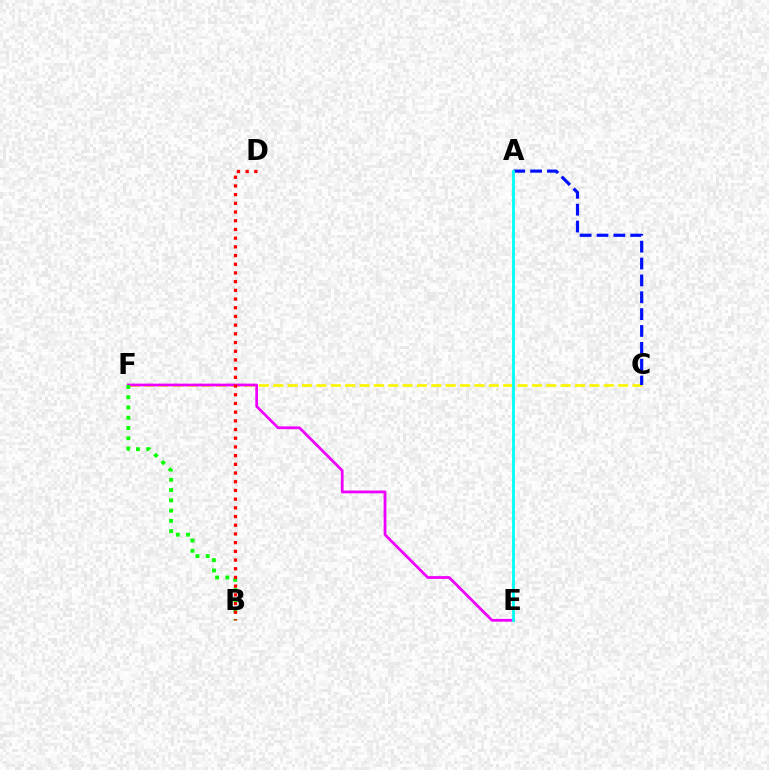{('C', 'F'): [{'color': '#fcf500', 'line_style': 'dashed', 'thickness': 1.95}], ('E', 'F'): [{'color': '#ee00ff', 'line_style': 'solid', 'thickness': 1.99}], ('B', 'F'): [{'color': '#08ff00', 'line_style': 'dotted', 'thickness': 2.79}], ('B', 'D'): [{'color': '#ff0000', 'line_style': 'dotted', 'thickness': 2.36}], ('A', 'C'): [{'color': '#0010ff', 'line_style': 'dashed', 'thickness': 2.29}], ('A', 'E'): [{'color': '#00fff6', 'line_style': 'solid', 'thickness': 2.01}]}